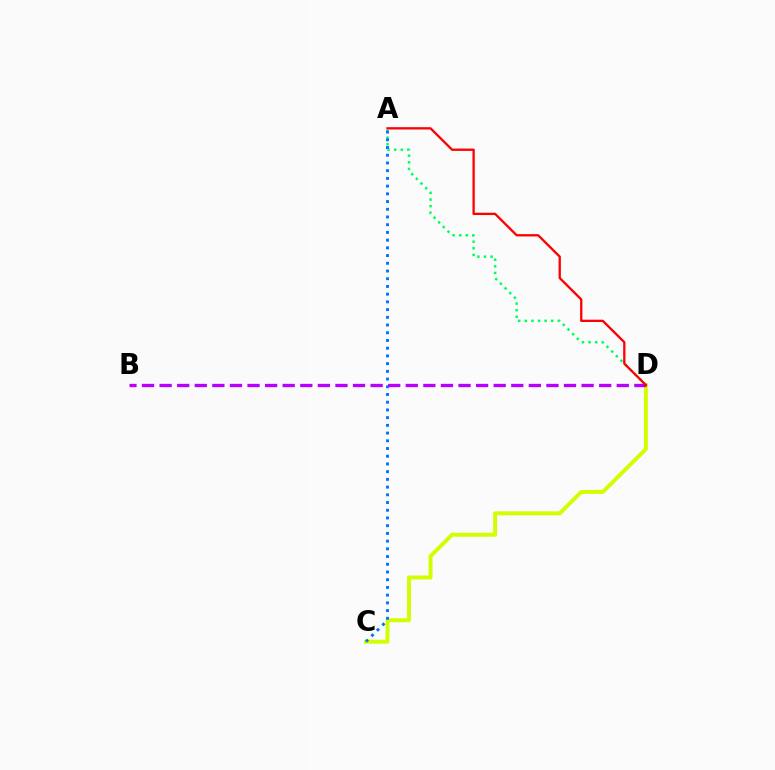{('A', 'D'): [{'color': '#00ff5c', 'line_style': 'dotted', 'thickness': 1.79}, {'color': '#ff0000', 'line_style': 'solid', 'thickness': 1.66}], ('C', 'D'): [{'color': '#d1ff00', 'line_style': 'solid', 'thickness': 2.84}], ('A', 'C'): [{'color': '#0074ff', 'line_style': 'dotted', 'thickness': 2.1}], ('B', 'D'): [{'color': '#b900ff', 'line_style': 'dashed', 'thickness': 2.39}]}